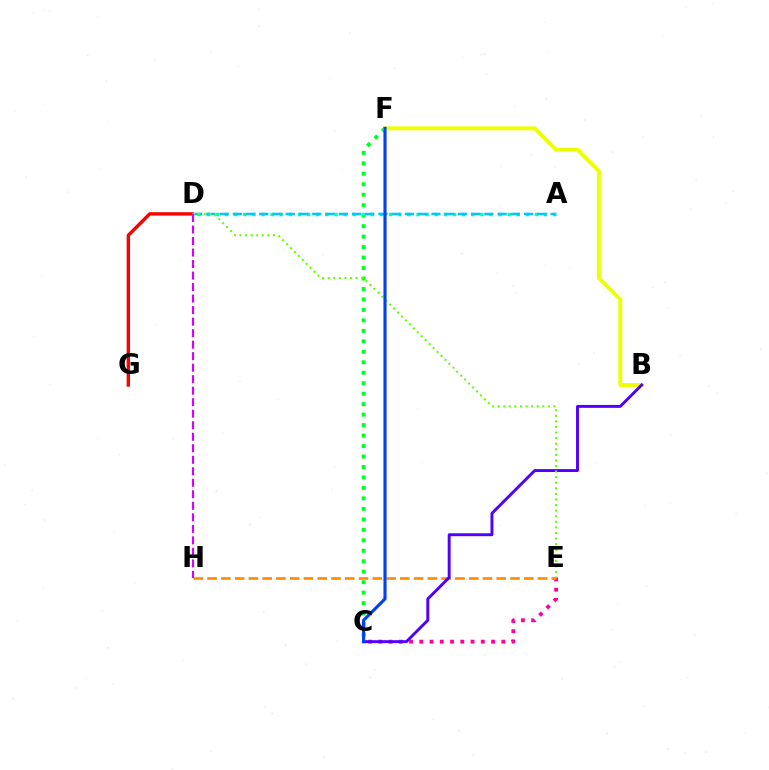{('C', 'F'): [{'color': '#00ff27', 'line_style': 'dotted', 'thickness': 2.84}, {'color': '#003fff', 'line_style': 'solid', 'thickness': 2.24}], ('A', 'D'): [{'color': '#00ffaf', 'line_style': 'dotted', 'thickness': 2.48}, {'color': '#00c7ff', 'line_style': 'dashed', 'thickness': 1.8}], ('D', 'G'): [{'color': '#ff0000', 'line_style': 'solid', 'thickness': 2.45}], ('B', 'F'): [{'color': '#eeff00', 'line_style': 'solid', 'thickness': 2.84}], ('C', 'E'): [{'color': '#ff00a0', 'line_style': 'dotted', 'thickness': 2.79}], ('E', 'H'): [{'color': '#ff8800', 'line_style': 'dashed', 'thickness': 1.87}], ('B', 'C'): [{'color': '#4f00ff', 'line_style': 'solid', 'thickness': 2.1}], ('D', 'E'): [{'color': '#66ff00', 'line_style': 'dotted', 'thickness': 1.52}], ('D', 'H'): [{'color': '#d600ff', 'line_style': 'dashed', 'thickness': 1.56}]}